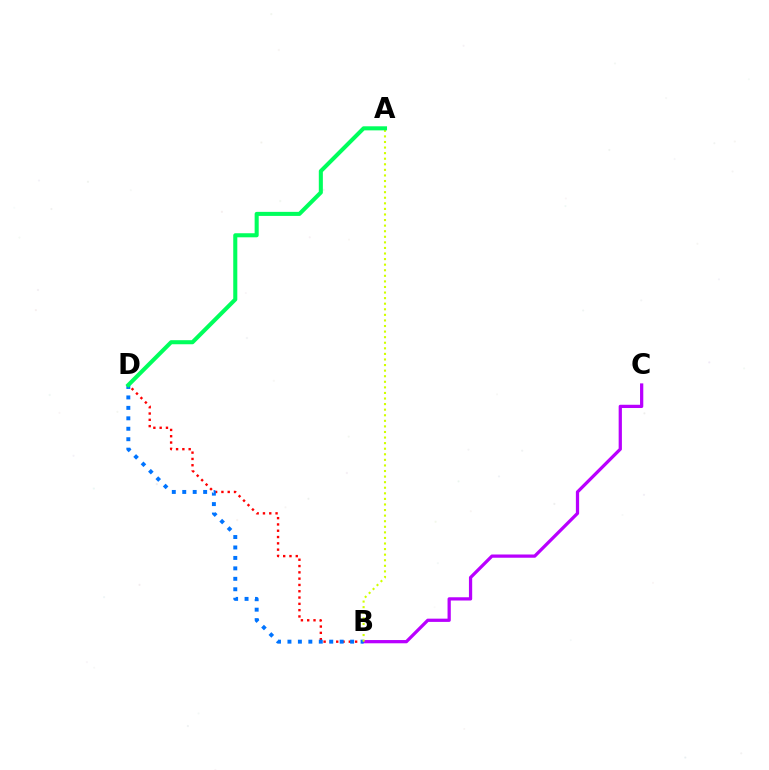{('B', 'D'): [{'color': '#ff0000', 'line_style': 'dotted', 'thickness': 1.71}, {'color': '#0074ff', 'line_style': 'dotted', 'thickness': 2.84}], ('B', 'C'): [{'color': '#b900ff', 'line_style': 'solid', 'thickness': 2.34}], ('A', 'B'): [{'color': '#d1ff00', 'line_style': 'dotted', 'thickness': 1.52}], ('A', 'D'): [{'color': '#00ff5c', 'line_style': 'solid', 'thickness': 2.92}]}